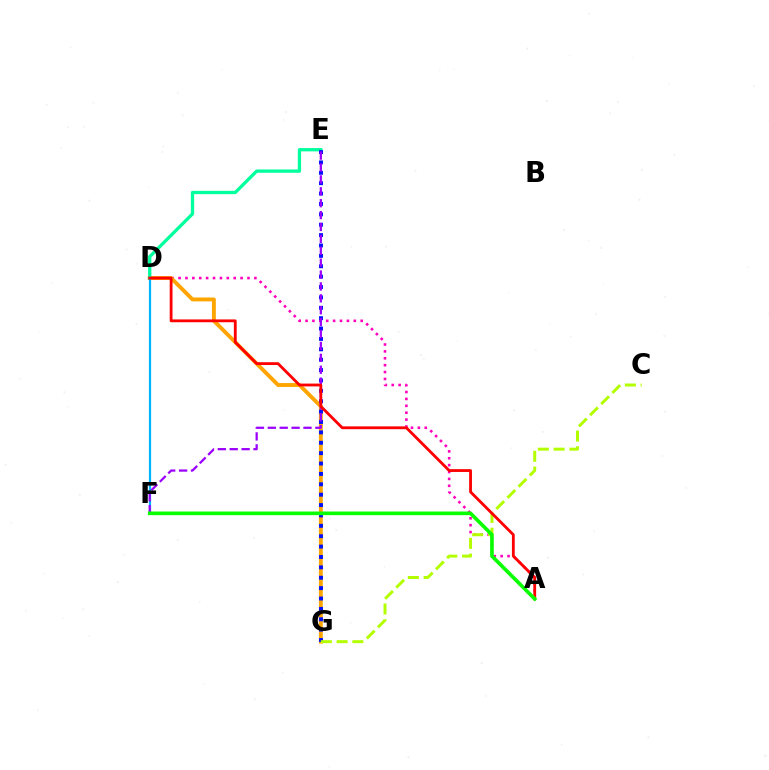{('A', 'D'): [{'color': '#ff00bd', 'line_style': 'dotted', 'thickness': 1.87}, {'color': '#ff0000', 'line_style': 'solid', 'thickness': 2.03}], ('D', 'G'): [{'color': '#ffa500', 'line_style': 'solid', 'thickness': 2.79}], ('D', 'E'): [{'color': '#00ff9d', 'line_style': 'solid', 'thickness': 2.37}], ('E', 'G'): [{'color': '#0010ff', 'line_style': 'dotted', 'thickness': 2.82}], ('C', 'G'): [{'color': '#b3ff00', 'line_style': 'dashed', 'thickness': 2.14}], ('D', 'F'): [{'color': '#00b5ff', 'line_style': 'solid', 'thickness': 1.6}], ('E', 'F'): [{'color': '#9b00ff', 'line_style': 'dashed', 'thickness': 1.62}], ('A', 'F'): [{'color': '#08ff00', 'line_style': 'solid', 'thickness': 2.62}]}